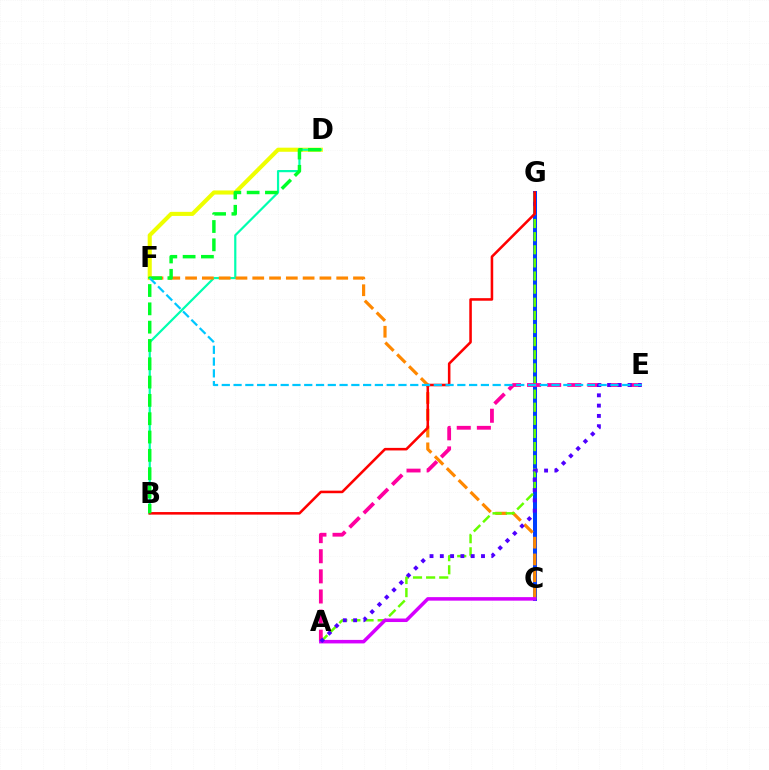{('C', 'G'): [{'color': '#003fff', 'line_style': 'solid', 'thickness': 2.89}], ('D', 'F'): [{'color': '#eeff00', 'line_style': 'solid', 'thickness': 2.95}], ('B', 'D'): [{'color': '#00ffaf', 'line_style': 'solid', 'thickness': 1.59}, {'color': '#00ff27', 'line_style': 'dashed', 'thickness': 2.49}], ('C', 'F'): [{'color': '#ff8800', 'line_style': 'dashed', 'thickness': 2.28}], ('A', 'G'): [{'color': '#66ff00', 'line_style': 'dashed', 'thickness': 1.78}], ('A', 'E'): [{'color': '#ff00a0', 'line_style': 'dashed', 'thickness': 2.73}, {'color': '#4f00ff', 'line_style': 'dotted', 'thickness': 2.8}], ('A', 'C'): [{'color': '#d600ff', 'line_style': 'solid', 'thickness': 2.54}], ('B', 'G'): [{'color': '#ff0000', 'line_style': 'solid', 'thickness': 1.84}], ('E', 'F'): [{'color': '#00c7ff', 'line_style': 'dashed', 'thickness': 1.6}]}